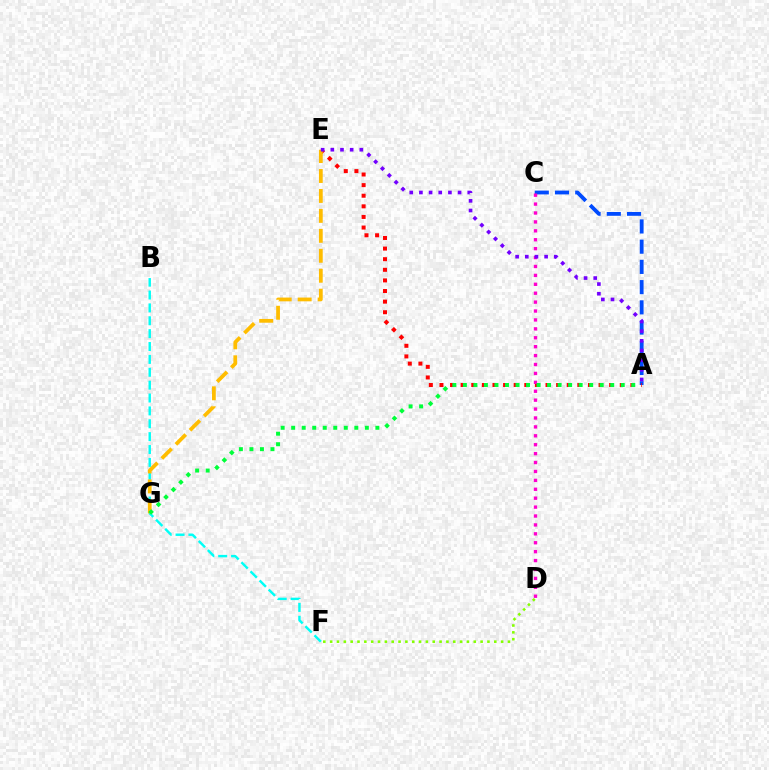{('D', 'F'): [{'color': '#84ff00', 'line_style': 'dotted', 'thickness': 1.86}], ('A', 'C'): [{'color': '#004bff', 'line_style': 'dashed', 'thickness': 2.75}], ('B', 'F'): [{'color': '#00fff6', 'line_style': 'dashed', 'thickness': 1.75}], ('A', 'E'): [{'color': '#ff0000', 'line_style': 'dotted', 'thickness': 2.88}, {'color': '#7200ff', 'line_style': 'dotted', 'thickness': 2.63}], ('E', 'G'): [{'color': '#ffbd00', 'line_style': 'dashed', 'thickness': 2.71}], ('C', 'D'): [{'color': '#ff00cf', 'line_style': 'dotted', 'thickness': 2.42}], ('A', 'G'): [{'color': '#00ff39', 'line_style': 'dotted', 'thickness': 2.86}]}